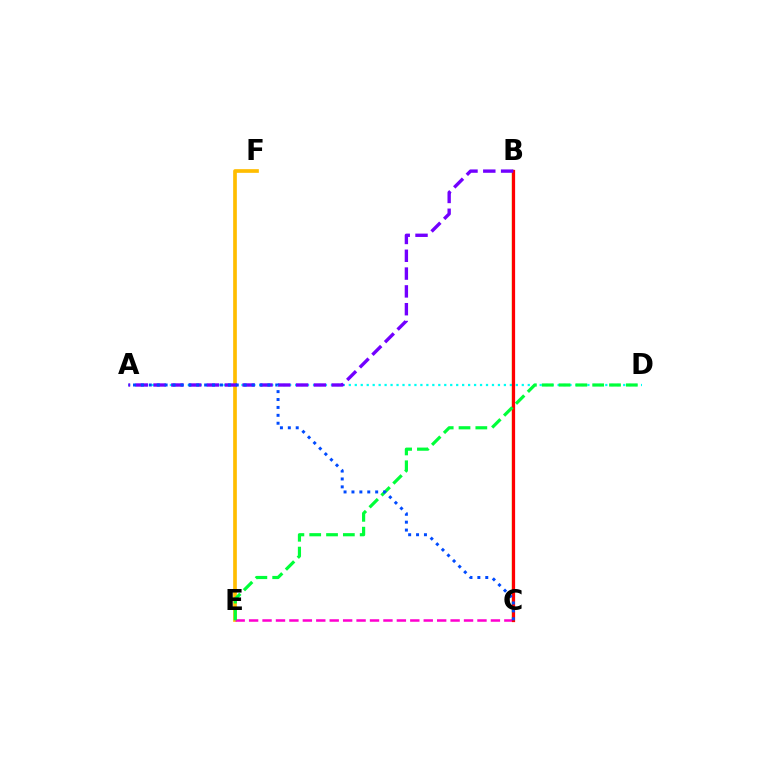{('E', 'F'): [{'color': '#ffbd00', 'line_style': 'solid', 'thickness': 2.65}], ('B', 'C'): [{'color': '#84ff00', 'line_style': 'solid', 'thickness': 1.7}, {'color': '#ff0000', 'line_style': 'solid', 'thickness': 2.33}], ('C', 'E'): [{'color': '#ff00cf', 'line_style': 'dashed', 'thickness': 1.82}], ('A', 'D'): [{'color': '#00fff6', 'line_style': 'dotted', 'thickness': 1.62}], ('A', 'B'): [{'color': '#7200ff', 'line_style': 'dashed', 'thickness': 2.42}], ('D', 'E'): [{'color': '#00ff39', 'line_style': 'dashed', 'thickness': 2.28}], ('A', 'C'): [{'color': '#004bff', 'line_style': 'dotted', 'thickness': 2.15}]}